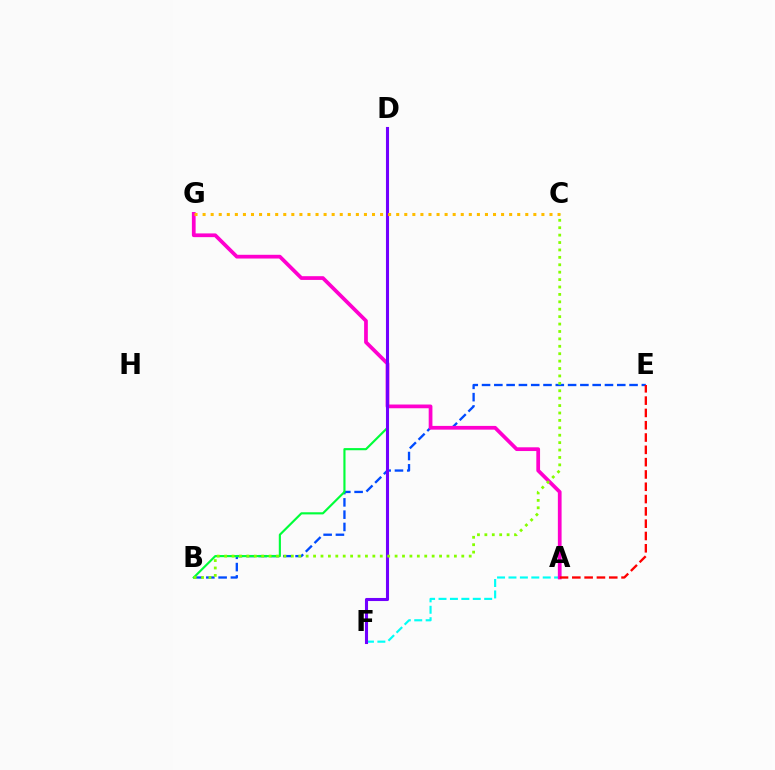{('A', 'F'): [{'color': '#00fff6', 'line_style': 'dashed', 'thickness': 1.55}], ('B', 'E'): [{'color': '#004bff', 'line_style': 'dashed', 'thickness': 1.67}], ('A', 'G'): [{'color': '#ff00cf', 'line_style': 'solid', 'thickness': 2.69}], ('B', 'D'): [{'color': '#00ff39', 'line_style': 'solid', 'thickness': 1.55}], ('D', 'F'): [{'color': '#7200ff', 'line_style': 'solid', 'thickness': 2.21}], ('A', 'E'): [{'color': '#ff0000', 'line_style': 'dashed', 'thickness': 1.67}], ('B', 'C'): [{'color': '#84ff00', 'line_style': 'dotted', 'thickness': 2.01}], ('C', 'G'): [{'color': '#ffbd00', 'line_style': 'dotted', 'thickness': 2.19}]}